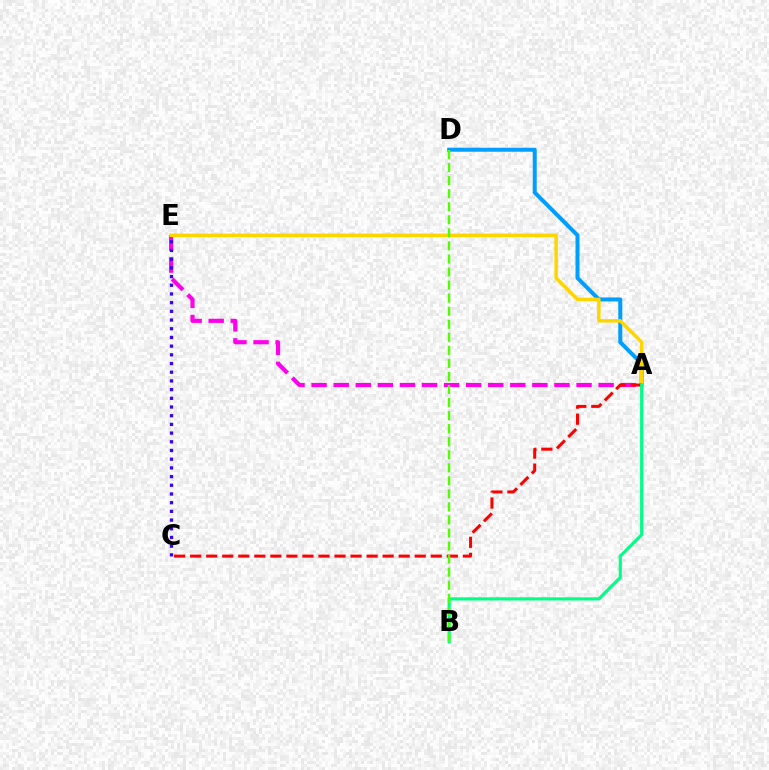{('A', 'E'): [{'color': '#ff00ed', 'line_style': 'dashed', 'thickness': 3.0}, {'color': '#ffd500', 'line_style': 'solid', 'thickness': 2.48}], ('A', 'D'): [{'color': '#009eff', 'line_style': 'solid', 'thickness': 2.87}], ('C', 'E'): [{'color': '#3700ff', 'line_style': 'dotted', 'thickness': 2.36}], ('A', 'C'): [{'color': '#ff0000', 'line_style': 'dashed', 'thickness': 2.18}], ('A', 'B'): [{'color': '#00ff86', 'line_style': 'solid', 'thickness': 2.27}], ('B', 'D'): [{'color': '#4fff00', 'line_style': 'dashed', 'thickness': 1.77}]}